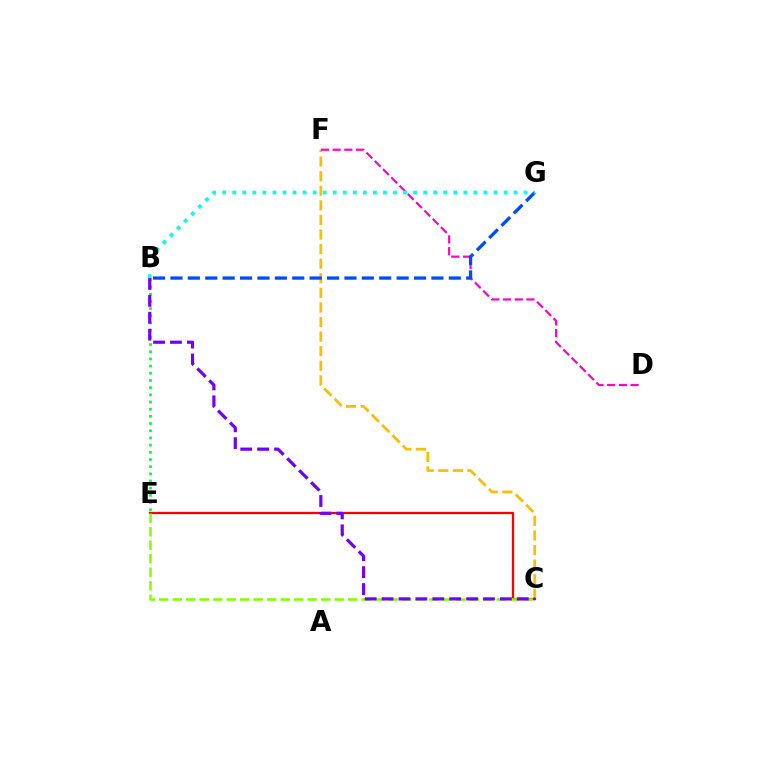{('C', 'F'): [{'color': '#ffbd00', 'line_style': 'dashed', 'thickness': 1.98}], ('C', 'E'): [{'color': '#ff0000', 'line_style': 'solid', 'thickness': 1.64}, {'color': '#84ff00', 'line_style': 'dashed', 'thickness': 1.83}], ('D', 'F'): [{'color': '#ff00cf', 'line_style': 'dashed', 'thickness': 1.59}], ('B', 'E'): [{'color': '#00ff39', 'line_style': 'dotted', 'thickness': 1.95}], ('B', 'C'): [{'color': '#7200ff', 'line_style': 'dashed', 'thickness': 2.3}], ('B', 'G'): [{'color': '#004bff', 'line_style': 'dashed', 'thickness': 2.36}, {'color': '#00fff6', 'line_style': 'dotted', 'thickness': 2.73}]}